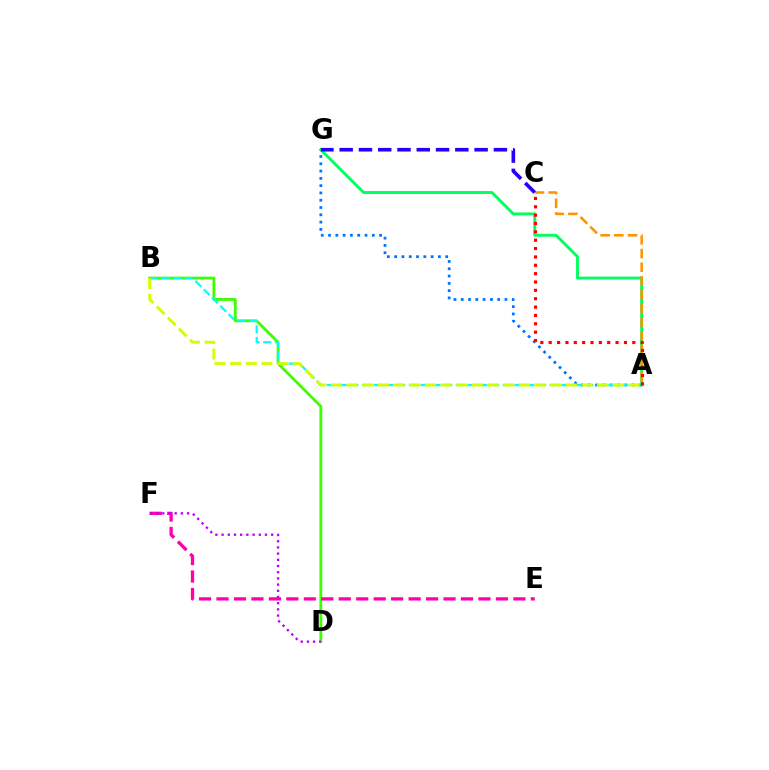{('B', 'D'): [{'color': '#3dff00', 'line_style': 'solid', 'thickness': 2.02}], ('A', 'G'): [{'color': '#0074ff', 'line_style': 'dotted', 'thickness': 1.98}, {'color': '#00ff5c', 'line_style': 'solid', 'thickness': 2.08}], ('E', 'F'): [{'color': '#ff00ac', 'line_style': 'dashed', 'thickness': 2.37}], ('A', 'C'): [{'color': '#ff9400', 'line_style': 'dashed', 'thickness': 1.86}, {'color': '#ff0000', 'line_style': 'dotted', 'thickness': 2.27}], ('C', 'G'): [{'color': '#2500ff', 'line_style': 'dashed', 'thickness': 2.62}], ('D', 'F'): [{'color': '#b900ff', 'line_style': 'dotted', 'thickness': 1.68}], ('A', 'B'): [{'color': '#00fff6', 'line_style': 'dashed', 'thickness': 1.59}, {'color': '#d1ff00', 'line_style': 'dashed', 'thickness': 2.13}]}